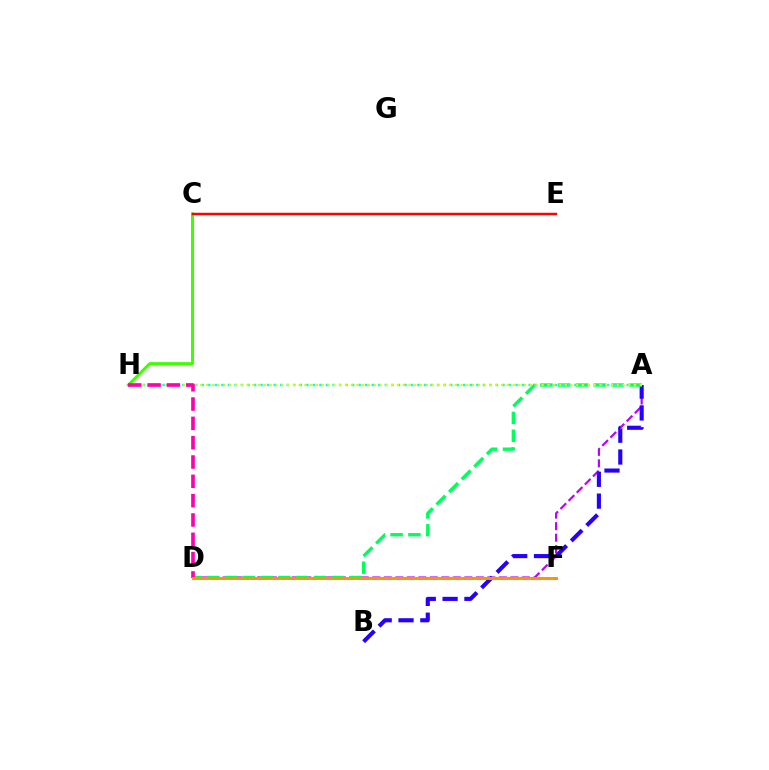{('C', 'H'): [{'color': '#3dff00', 'line_style': 'solid', 'thickness': 2.13}], ('A', 'D'): [{'color': '#b900ff', 'line_style': 'dashed', 'thickness': 1.56}, {'color': '#00ff5c', 'line_style': 'dashed', 'thickness': 2.42}], ('D', 'F'): [{'color': '#0074ff', 'line_style': 'dotted', 'thickness': 2.04}, {'color': '#ff9400', 'line_style': 'solid', 'thickness': 2.1}], ('A', 'B'): [{'color': '#2500ff', 'line_style': 'dashed', 'thickness': 2.97}], ('A', 'H'): [{'color': '#00fff6', 'line_style': 'dotted', 'thickness': 1.78}, {'color': '#d1ff00', 'line_style': 'dotted', 'thickness': 1.57}], ('C', 'E'): [{'color': '#ff0000', 'line_style': 'solid', 'thickness': 1.8}], ('D', 'H'): [{'color': '#ff00ac', 'line_style': 'dashed', 'thickness': 2.62}]}